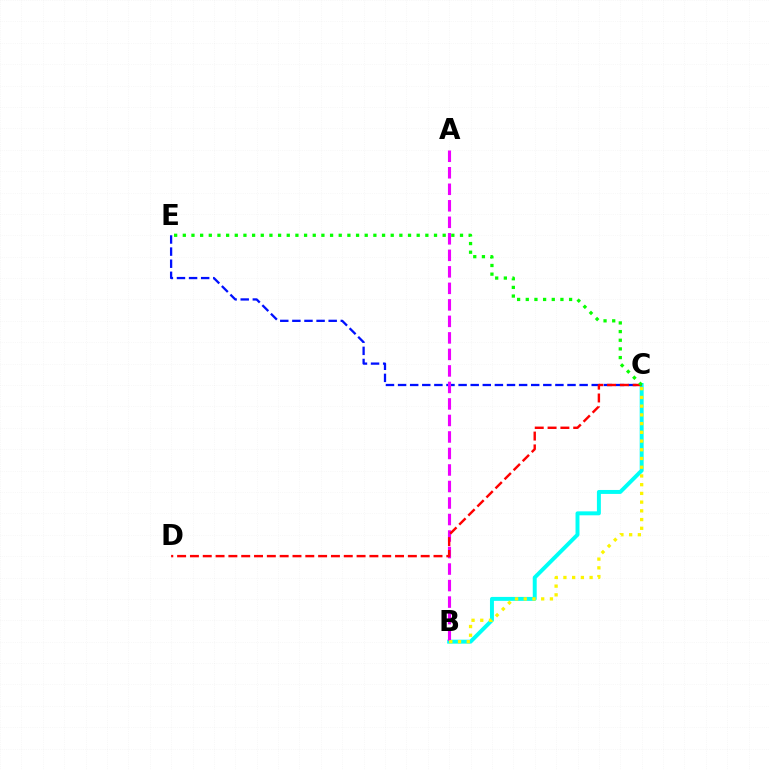{('C', 'E'): [{'color': '#0010ff', 'line_style': 'dashed', 'thickness': 1.64}, {'color': '#08ff00', 'line_style': 'dotted', 'thickness': 2.35}], ('B', 'C'): [{'color': '#00fff6', 'line_style': 'solid', 'thickness': 2.84}, {'color': '#fcf500', 'line_style': 'dotted', 'thickness': 2.37}], ('A', 'B'): [{'color': '#ee00ff', 'line_style': 'dashed', 'thickness': 2.24}], ('C', 'D'): [{'color': '#ff0000', 'line_style': 'dashed', 'thickness': 1.74}]}